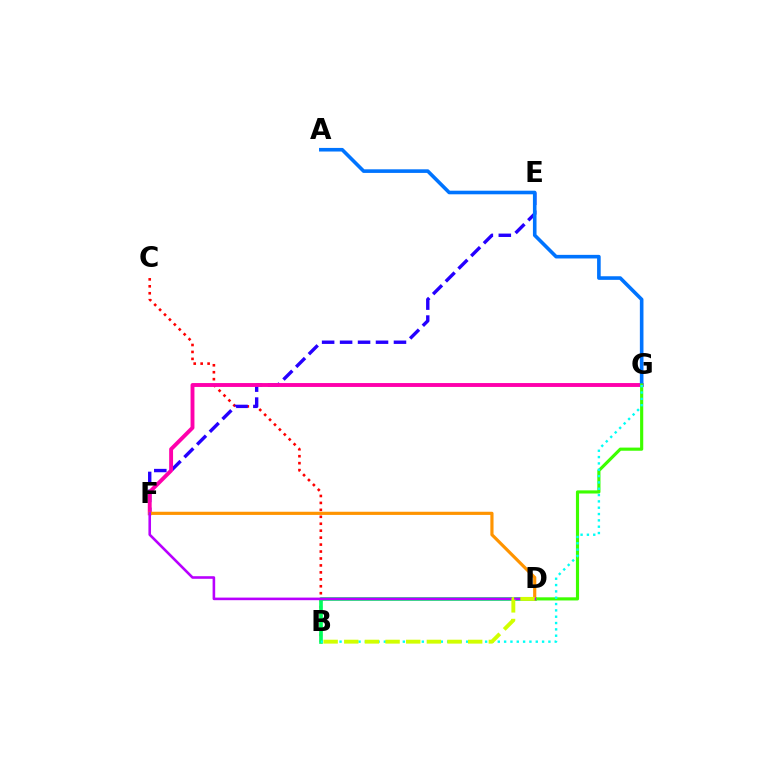{('B', 'C'): [{'color': '#ff0000', 'line_style': 'dotted', 'thickness': 1.89}], ('E', 'F'): [{'color': '#2500ff', 'line_style': 'dashed', 'thickness': 2.44}], ('F', 'G'): [{'color': '#ff00ac', 'line_style': 'solid', 'thickness': 2.8}], ('A', 'G'): [{'color': '#0074ff', 'line_style': 'solid', 'thickness': 2.59}], ('B', 'D'): [{'color': '#00ff5c', 'line_style': 'solid', 'thickness': 2.64}, {'color': '#d1ff00', 'line_style': 'dashed', 'thickness': 2.81}], ('D', 'G'): [{'color': '#3dff00', 'line_style': 'solid', 'thickness': 2.26}], ('D', 'F'): [{'color': '#ff9400', 'line_style': 'solid', 'thickness': 2.28}, {'color': '#b900ff', 'line_style': 'solid', 'thickness': 1.87}], ('B', 'G'): [{'color': '#00fff6', 'line_style': 'dotted', 'thickness': 1.72}]}